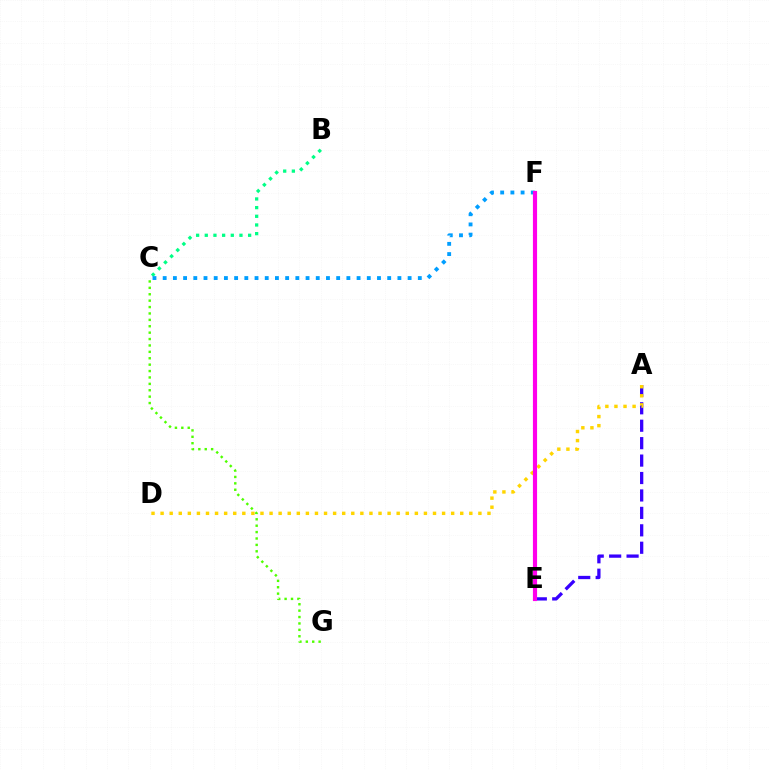{('E', 'F'): [{'color': '#ff0000', 'line_style': 'solid', 'thickness': 2.78}, {'color': '#ff00ed', 'line_style': 'solid', 'thickness': 2.99}], ('B', 'C'): [{'color': '#00ff86', 'line_style': 'dotted', 'thickness': 2.36}], ('A', 'E'): [{'color': '#3700ff', 'line_style': 'dashed', 'thickness': 2.37}], ('C', 'F'): [{'color': '#009eff', 'line_style': 'dotted', 'thickness': 2.77}], ('C', 'G'): [{'color': '#4fff00', 'line_style': 'dotted', 'thickness': 1.74}], ('A', 'D'): [{'color': '#ffd500', 'line_style': 'dotted', 'thickness': 2.47}]}